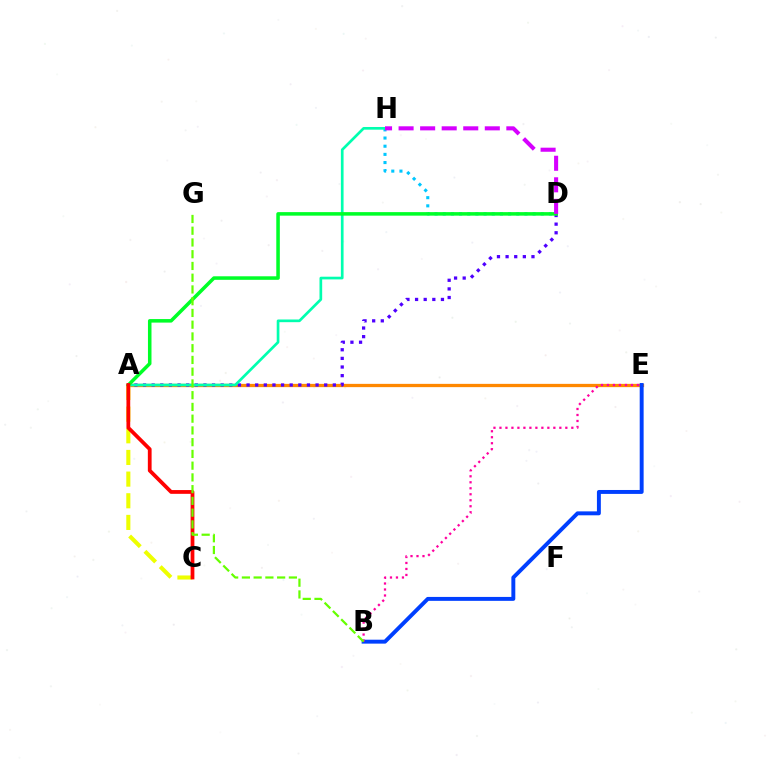{('A', 'E'): [{'color': '#ff8800', 'line_style': 'solid', 'thickness': 2.36}], ('B', 'E'): [{'color': '#003fff', 'line_style': 'solid', 'thickness': 2.83}, {'color': '#ff00a0', 'line_style': 'dotted', 'thickness': 1.63}], ('A', 'C'): [{'color': '#eeff00', 'line_style': 'dashed', 'thickness': 2.94}, {'color': '#ff0000', 'line_style': 'solid', 'thickness': 2.71}], ('D', 'H'): [{'color': '#00c7ff', 'line_style': 'dotted', 'thickness': 2.22}, {'color': '#d600ff', 'line_style': 'dashed', 'thickness': 2.93}], ('A', 'D'): [{'color': '#4f00ff', 'line_style': 'dotted', 'thickness': 2.34}, {'color': '#00ff27', 'line_style': 'solid', 'thickness': 2.54}], ('A', 'H'): [{'color': '#00ffaf', 'line_style': 'solid', 'thickness': 1.94}], ('B', 'G'): [{'color': '#66ff00', 'line_style': 'dashed', 'thickness': 1.6}]}